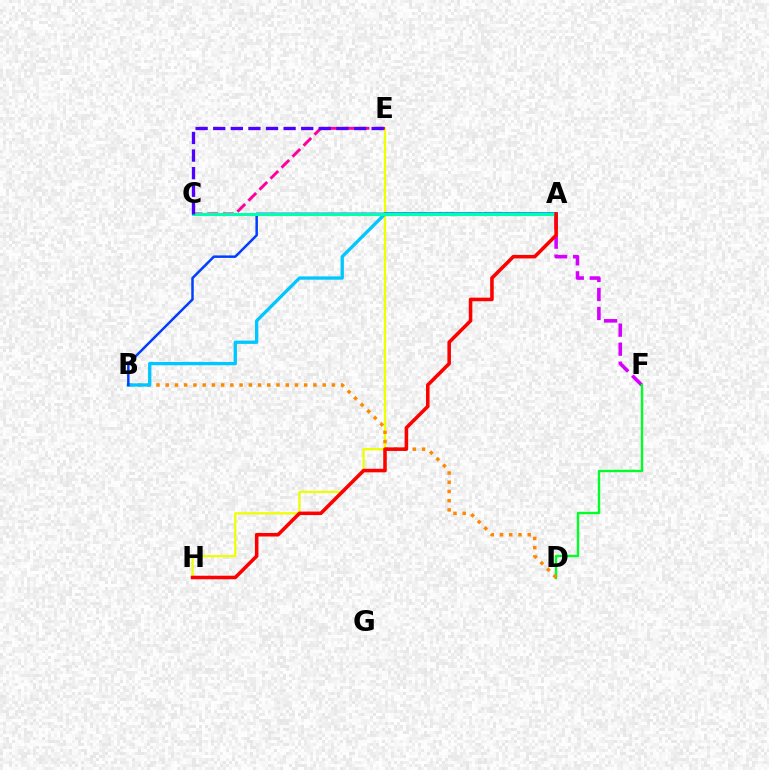{('E', 'H'): [{'color': '#eeff00', 'line_style': 'solid', 'thickness': 1.64}], ('A', 'F'): [{'color': '#d600ff', 'line_style': 'dashed', 'thickness': 2.58}], ('C', 'E'): [{'color': '#ff00a0', 'line_style': 'dashed', 'thickness': 2.11}, {'color': '#4f00ff', 'line_style': 'dashed', 'thickness': 2.39}], ('D', 'F'): [{'color': '#00ff27', 'line_style': 'solid', 'thickness': 1.7}], ('B', 'D'): [{'color': '#ff8800', 'line_style': 'dotted', 'thickness': 2.51}], ('A', 'C'): [{'color': '#66ff00', 'line_style': 'dashed', 'thickness': 2.22}, {'color': '#00ffaf', 'line_style': 'solid', 'thickness': 2.21}], ('A', 'B'): [{'color': '#00c7ff', 'line_style': 'solid', 'thickness': 2.39}, {'color': '#003fff', 'line_style': 'solid', 'thickness': 1.8}], ('A', 'H'): [{'color': '#ff0000', 'line_style': 'solid', 'thickness': 2.56}]}